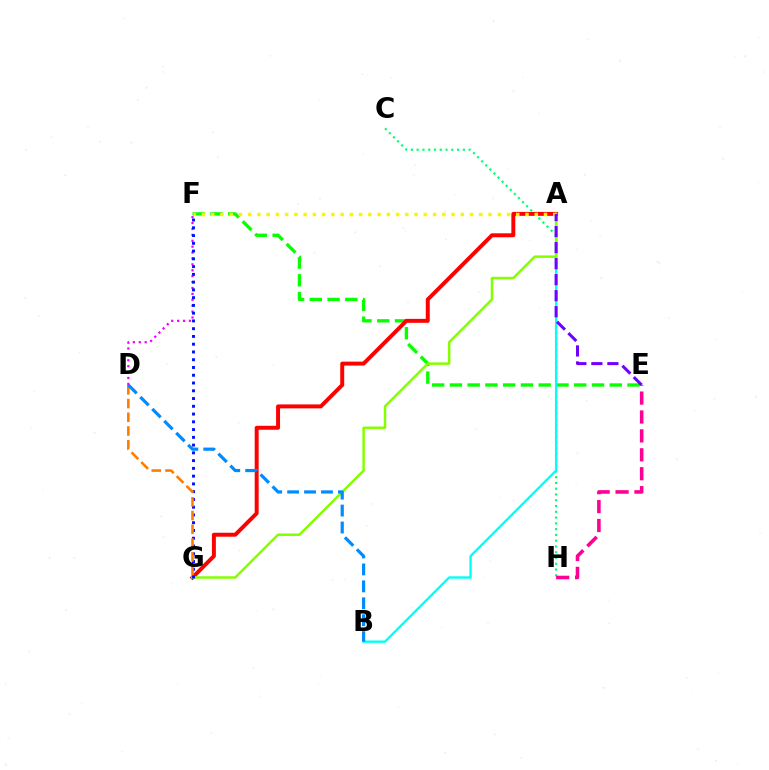{('C', 'H'): [{'color': '#00ff74', 'line_style': 'dotted', 'thickness': 1.57}], ('E', 'F'): [{'color': '#08ff00', 'line_style': 'dashed', 'thickness': 2.41}], ('A', 'B'): [{'color': '#00fff6', 'line_style': 'solid', 'thickness': 1.7}], ('D', 'F'): [{'color': '#ee00ff', 'line_style': 'dotted', 'thickness': 1.6}], ('A', 'G'): [{'color': '#ff0000', 'line_style': 'solid', 'thickness': 2.84}, {'color': '#84ff00', 'line_style': 'solid', 'thickness': 1.8}], ('A', 'F'): [{'color': '#fcf500', 'line_style': 'dotted', 'thickness': 2.51}], ('F', 'G'): [{'color': '#0010ff', 'line_style': 'dotted', 'thickness': 2.11}], ('D', 'G'): [{'color': '#ff7c00', 'line_style': 'dashed', 'thickness': 1.87}], ('B', 'D'): [{'color': '#008cff', 'line_style': 'dashed', 'thickness': 2.3}], ('A', 'E'): [{'color': '#7200ff', 'line_style': 'dashed', 'thickness': 2.18}], ('E', 'H'): [{'color': '#ff0094', 'line_style': 'dashed', 'thickness': 2.57}]}